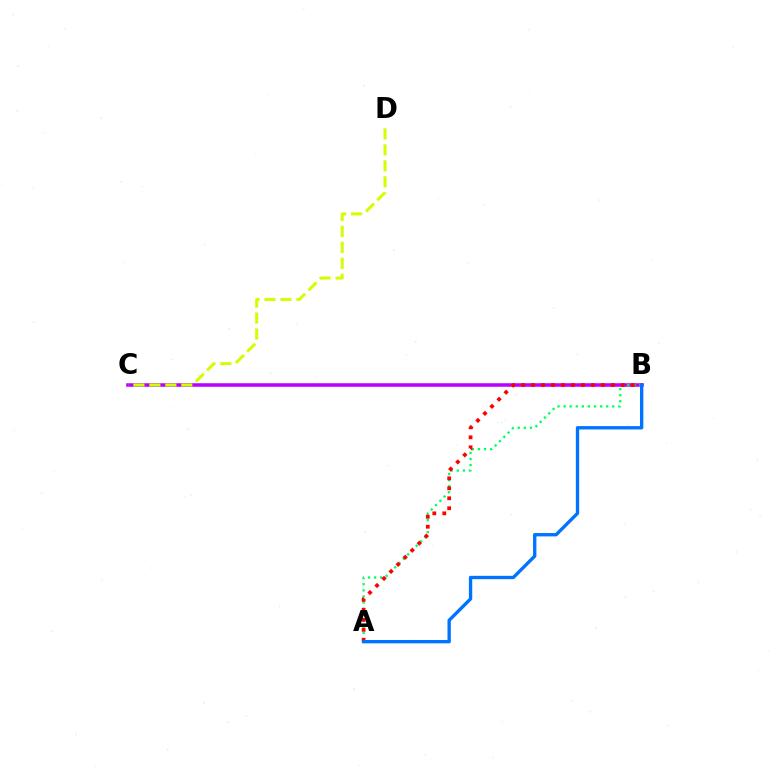{('B', 'C'): [{'color': '#b900ff', 'line_style': 'solid', 'thickness': 2.54}], ('C', 'D'): [{'color': '#d1ff00', 'line_style': 'dashed', 'thickness': 2.17}], ('A', 'B'): [{'color': '#00ff5c', 'line_style': 'dotted', 'thickness': 1.65}, {'color': '#ff0000', 'line_style': 'dotted', 'thickness': 2.71}, {'color': '#0074ff', 'line_style': 'solid', 'thickness': 2.42}]}